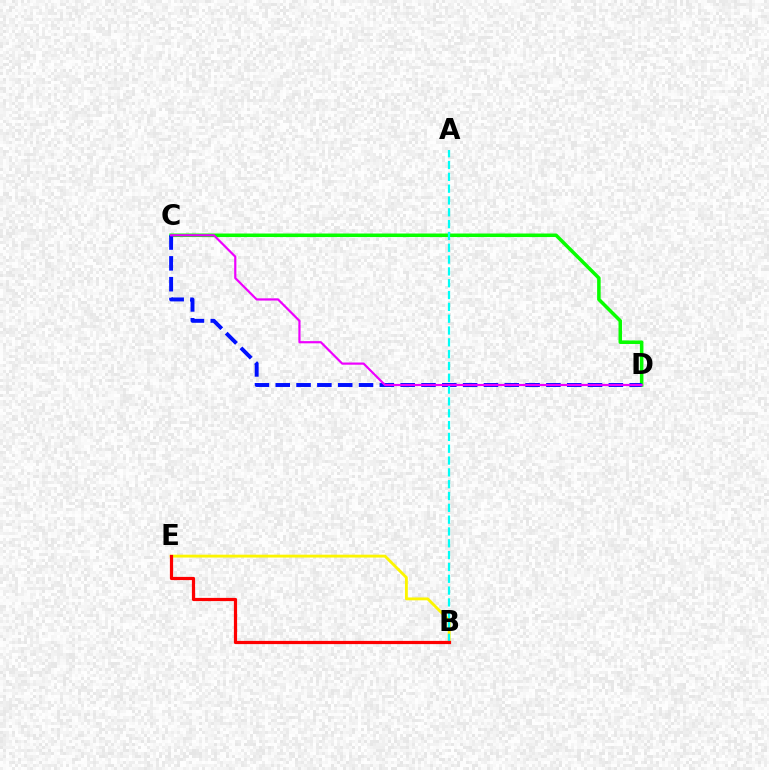{('C', 'D'): [{'color': '#08ff00', 'line_style': 'solid', 'thickness': 2.54}, {'color': '#0010ff', 'line_style': 'dashed', 'thickness': 2.83}, {'color': '#ee00ff', 'line_style': 'solid', 'thickness': 1.58}], ('B', 'E'): [{'color': '#fcf500', 'line_style': 'solid', 'thickness': 2.05}, {'color': '#ff0000', 'line_style': 'solid', 'thickness': 2.31}], ('A', 'B'): [{'color': '#00fff6', 'line_style': 'dashed', 'thickness': 1.61}]}